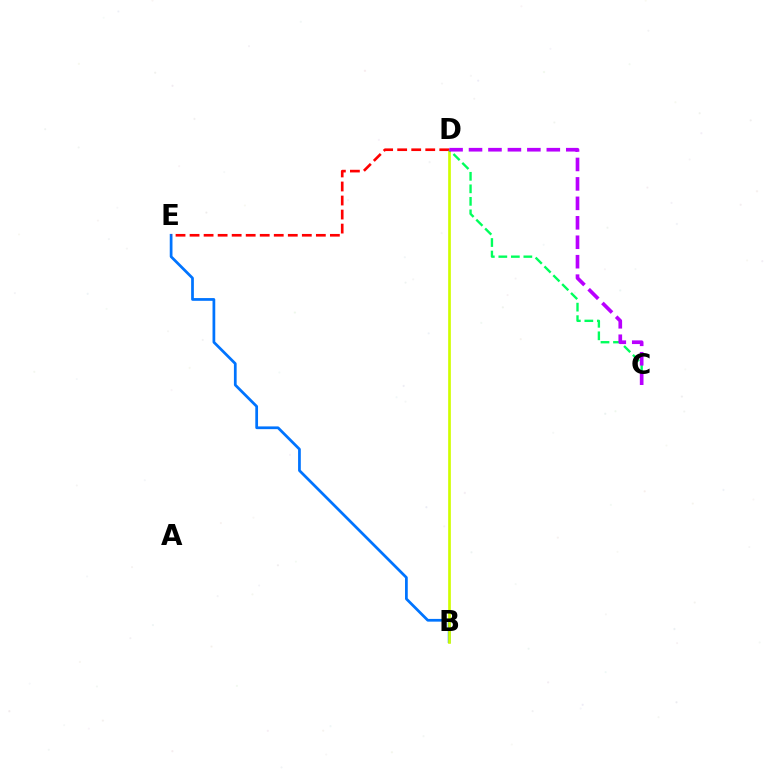{('B', 'E'): [{'color': '#0074ff', 'line_style': 'solid', 'thickness': 1.97}], ('B', 'D'): [{'color': '#d1ff00', 'line_style': 'solid', 'thickness': 1.94}], ('D', 'E'): [{'color': '#ff0000', 'line_style': 'dashed', 'thickness': 1.91}], ('C', 'D'): [{'color': '#00ff5c', 'line_style': 'dashed', 'thickness': 1.7}, {'color': '#b900ff', 'line_style': 'dashed', 'thickness': 2.64}]}